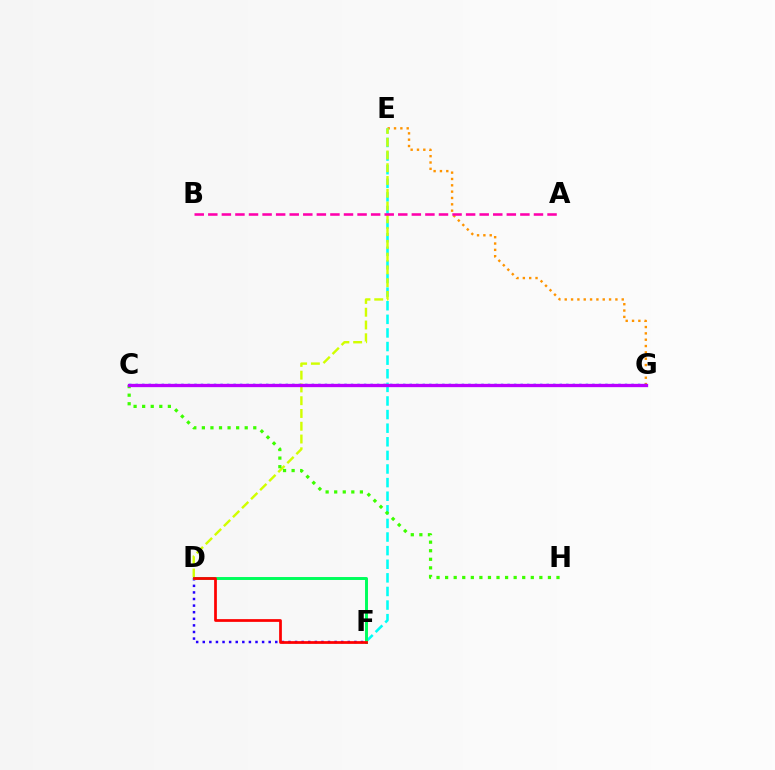{('E', 'G'): [{'color': '#ff9400', 'line_style': 'dotted', 'thickness': 1.72}], ('E', 'F'): [{'color': '#00fff6', 'line_style': 'dashed', 'thickness': 1.85}], ('D', 'E'): [{'color': '#d1ff00', 'line_style': 'dashed', 'thickness': 1.74}], ('C', 'G'): [{'color': '#0074ff', 'line_style': 'dotted', 'thickness': 1.77}, {'color': '#b900ff', 'line_style': 'solid', 'thickness': 2.38}], ('A', 'B'): [{'color': '#ff00ac', 'line_style': 'dashed', 'thickness': 1.84}], ('C', 'H'): [{'color': '#3dff00', 'line_style': 'dotted', 'thickness': 2.33}], ('D', 'F'): [{'color': '#2500ff', 'line_style': 'dotted', 'thickness': 1.79}, {'color': '#00ff5c', 'line_style': 'solid', 'thickness': 2.12}, {'color': '#ff0000', 'line_style': 'solid', 'thickness': 1.97}]}